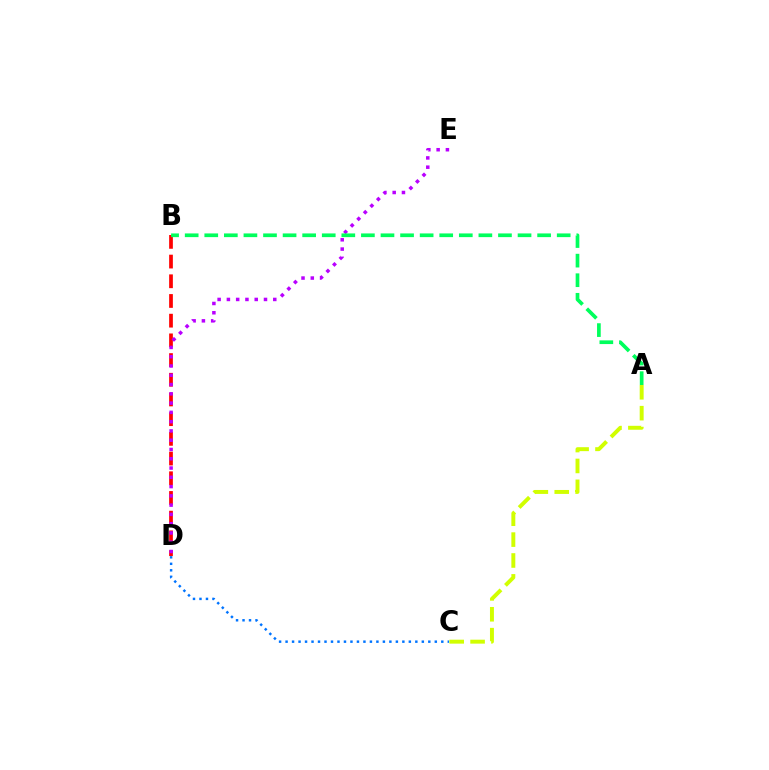{('B', 'D'): [{'color': '#ff0000', 'line_style': 'dashed', 'thickness': 2.68}], ('D', 'E'): [{'color': '#b900ff', 'line_style': 'dotted', 'thickness': 2.52}], ('C', 'D'): [{'color': '#0074ff', 'line_style': 'dotted', 'thickness': 1.76}], ('A', 'C'): [{'color': '#d1ff00', 'line_style': 'dashed', 'thickness': 2.84}], ('A', 'B'): [{'color': '#00ff5c', 'line_style': 'dashed', 'thickness': 2.66}]}